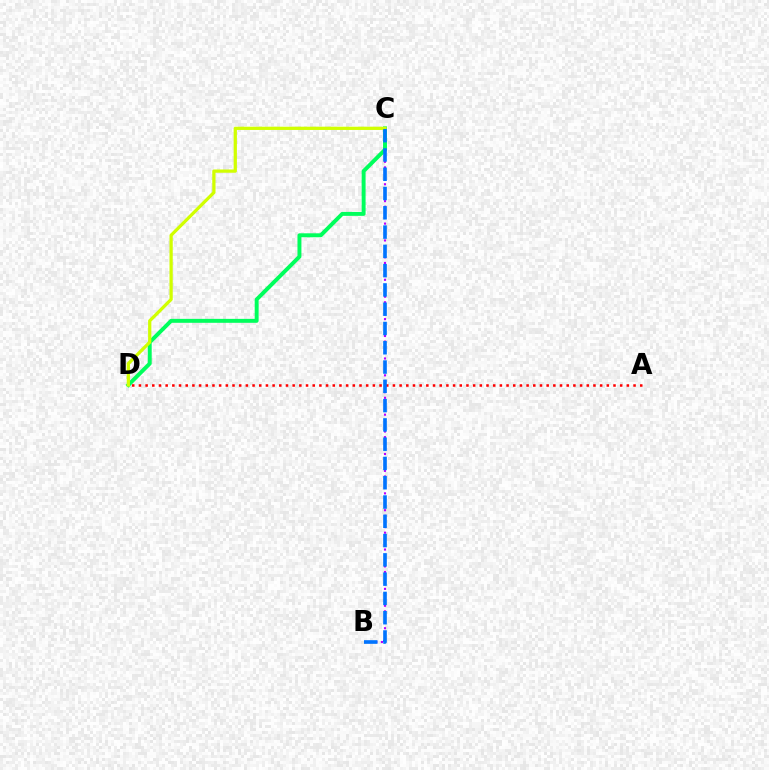{('B', 'C'): [{'color': '#b900ff', 'line_style': 'dotted', 'thickness': 1.53}, {'color': '#0074ff', 'line_style': 'dashed', 'thickness': 2.62}], ('C', 'D'): [{'color': '#00ff5c', 'line_style': 'solid', 'thickness': 2.84}, {'color': '#d1ff00', 'line_style': 'solid', 'thickness': 2.34}], ('A', 'D'): [{'color': '#ff0000', 'line_style': 'dotted', 'thickness': 1.82}]}